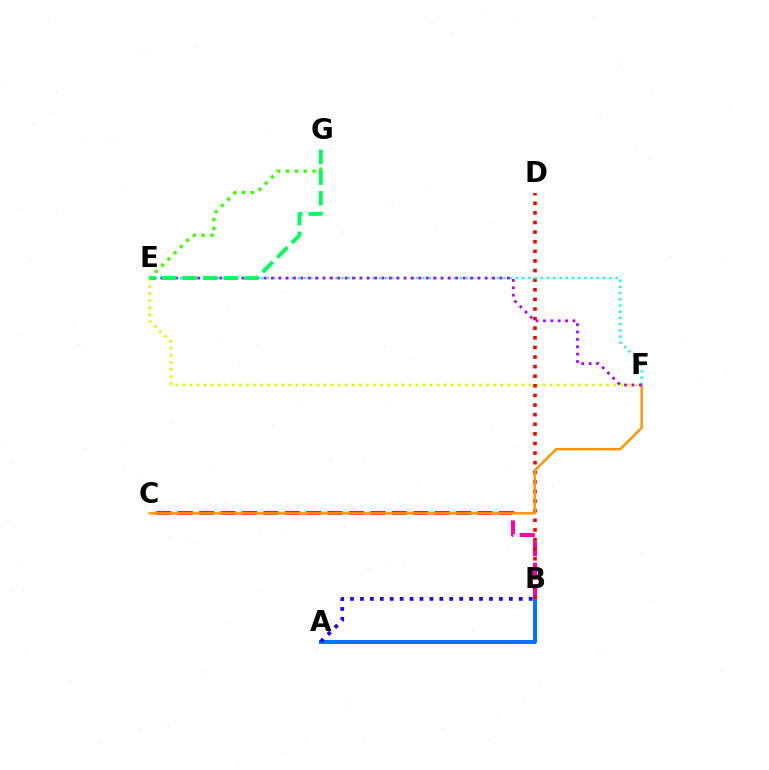{('B', 'C'): [{'color': '#ff00ac', 'line_style': 'dashed', 'thickness': 2.91}], ('A', 'B'): [{'color': '#0074ff', 'line_style': 'solid', 'thickness': 2.88}, {'color': '#2500ff', 'line_style': 'dotted', 'thickness': 2.7}], ('E', 'F'): [{'color': '#d1ff00', 'line_style': 'dotted', 'thickness': 1.92}, {'color': '#00fff6', 'line_style': 'dotted', 'thickness': 1.69}, {'color': '#b900ff', 'line_style': 'dotted', 'thickness': 2.0}], ('B', 'D'): [{'color': '#ff0000', 'line_style': 'dotted', 'thickness': 2.61}], ('C', 'F'): [{'color': '#ff9400', 'line_style': 'solid', 'thickness': 1.75}], ('E', 'G'): [{'color': '#3dff00', 'line_style': 'dotted', 'thickness': 2.4}, {'color': '#00ff5c', 'line_style': 'dashed', 'thickness': 2.81}]}